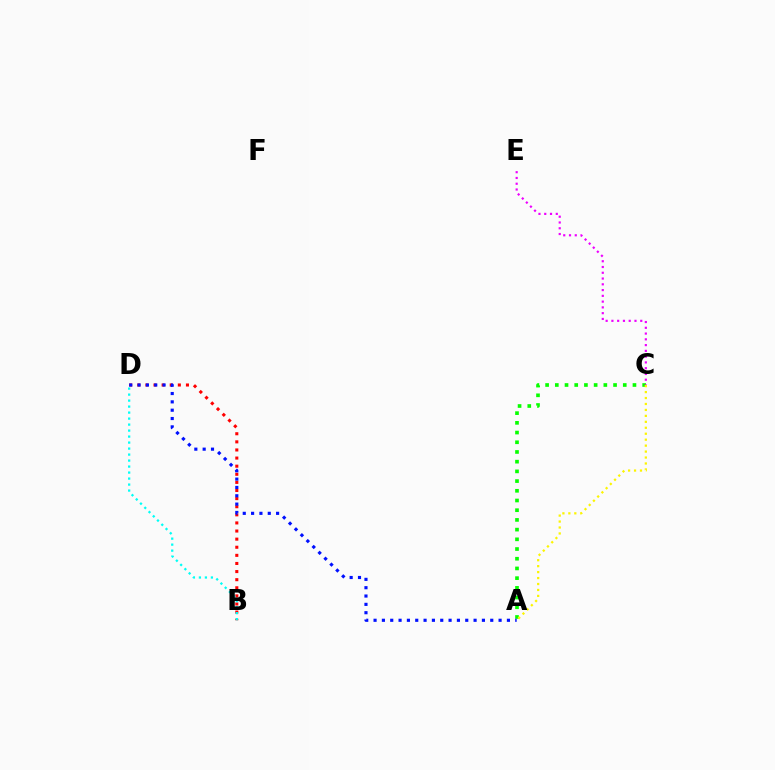{('A', 'C'): [{'color': '#08ff00', 'line_style': 'dotted', 'thickness': 2.64}, {'color': '#fcf500', 'line_style': 'dotted', 'thickness': 1.62}], ('B', 'D'): [{'color': '#ff0000', 'line_style': 'dotted', 'thickness': 2.2}, {'color': '#00fff6', 'line_style': 'dotted', 'thickness': 1.63}], ('C', 'E'): [{'color': '#ee00ff', 'line_style': 'dotted', 'thickness': 1.57}], ('A', 'D'): [{'color': '#0010ff', 'line_style': 'dotted', 'thickness': 2.26}]}